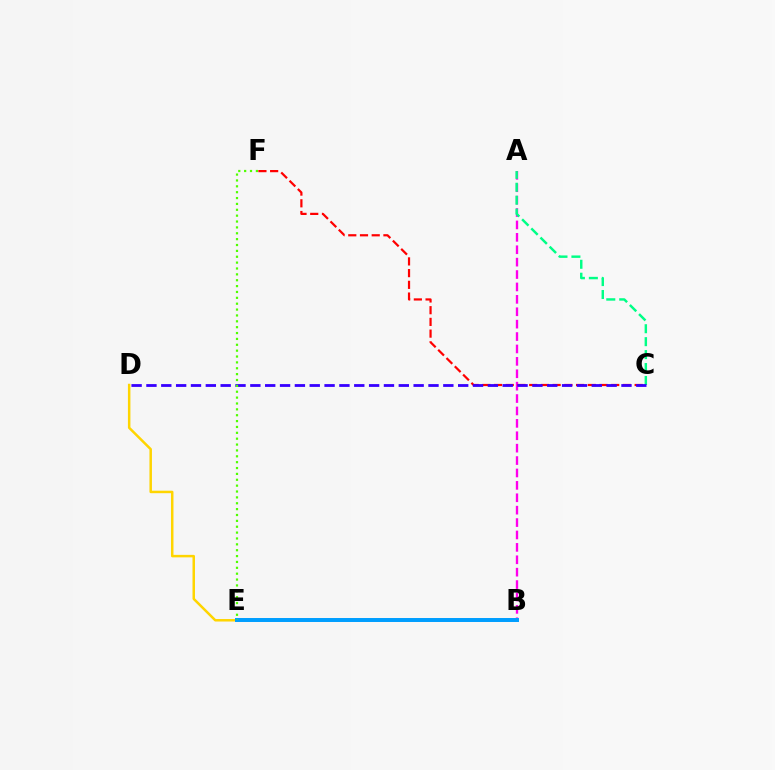{('A', 'B'): [{'color': '#ff00ed', 'line_style': 'dashed', 'thickness': 1.68}], ('C', 'F'): [{'color': '#ff0000', 'line_style': 'dashed', 'thickness': 1.59}], ('A', 'C'): [{'color': '#00ff86', 'line_style': 'dashed', 'thickness': 1.76}], ('D', 'E'): [{'color': '#ffd500', 'line_style': 'solid', 'thickness': 1.79}], ('C', 'D'): [{'color': '#3700ff', 'line_style': 'dashed', 'thickness': 2.02}], ('B', 'E'): [{'color': '#009eff', 'line_style': 'solid', 'thickness': 2.86}], ('E', 'F'): [{'color': '#4fff00', 'line_style': 'dotted', 'thickness': 1.59}]}